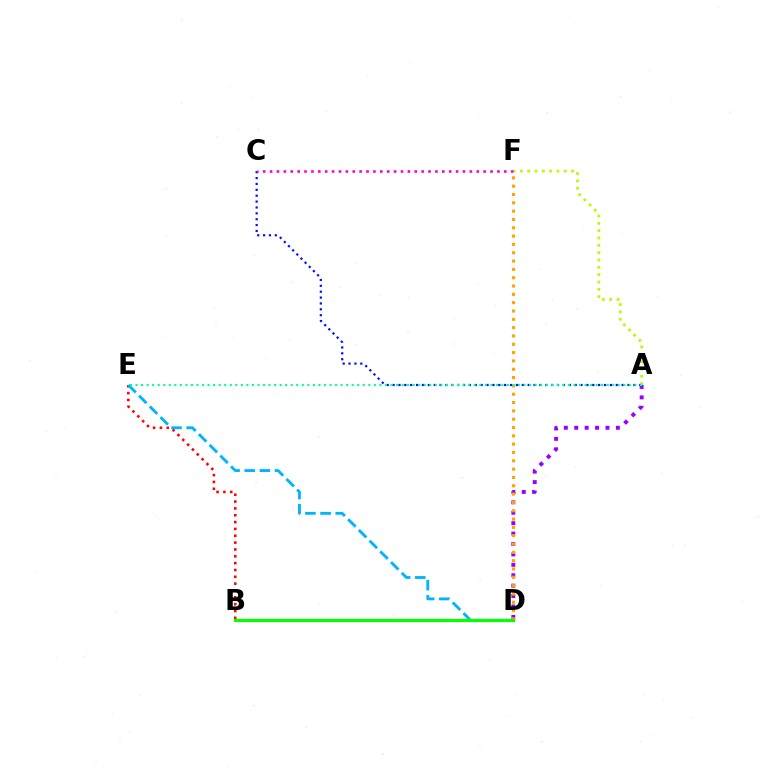{('B', 'E'): [{'color': '#ff0000', 'line_style': 'dotted', 'thickness': 1.86}], ('A', 'D'): [{'color': '#9b00ff', 'line_style': 'dotted', 'thickness': 2.83}], ('A', 'F'): [{'color': '#b3ff00', 'line_style': 'dotted', 'thickness': 1.99}], ('A', 'C'): [{'color': '#0010ff', 'line_style': 'dotted', 'thickness': 1.6}], ('C', 'F'): [{'color': '#ff00bd', 'line_style': 'dotted', 'thickness': 1.87}], ('D', 'E'): [{'color': '#00b5ff', 'line_style': 'dashed', 'thickness': 2.06}], ('D', 'F'): [{'color': '#ffa500', 'line_style': 'dotted', 'thickness': 2.26}], ('A', 'E'): [{'color': '#00ff9d', 'line_style': 'dotted', 'thickness': 1.51}], ('B', 'D'): [{'color': '#08ff00', 'line_style': 'solid', 'thickness': 2.3}]}